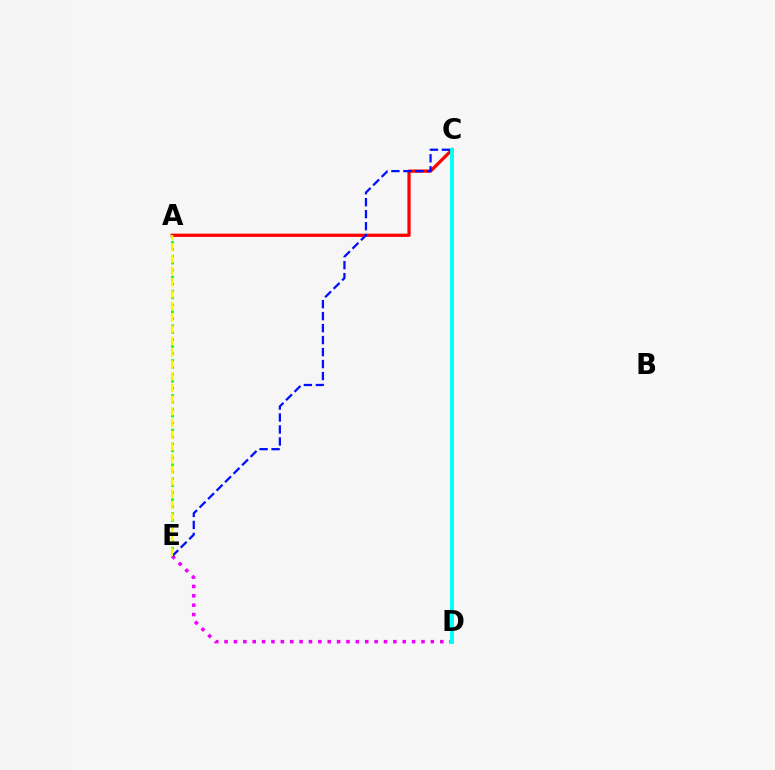{('A', 'C'): [{'color': '#ff0000', 'line_style': 'solid', 'thickness': 2.33}], ('D', 'E'): [{'color': '#ee00ff', 'line_style': 'dotted', 'thickness': 2.55}], ('A', 'E'): [{'color': '#08ff00', 'line_style': 'dotted', 'thickness': 1.89}, {'color': '#fcf500', 'line_style': 'dashed', 'thickness': 1.59}], ('C', 'E'): [{'color': '#0010ff', 'line_style': 'dashed', 'thickness': 1.63}], ('C', 'D'): [{'color': '#00fff6', 'line_style': 'solid', 'thickness': 2.81}]}